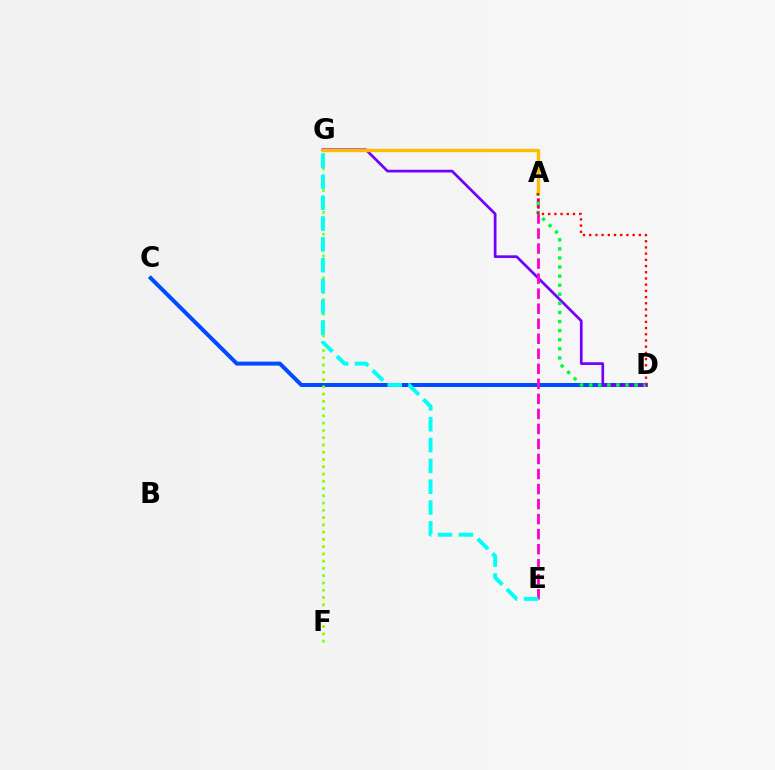{('C', 'D'): [{'color': '#004bff', 'line_style': 'solid', 'thickness': 2.87}], ('F', 'G'): [{'color': '#84ff00', 'line_style': 'dotted', 'thickness': 1.97}], ('D', 'G'): [{'color': '#7200ff', 'line_style': 'solid', 'thickness': 1.95}], ('A', 'E'): [{'color': '#ff00cf', 'line_style': 'dashed', 'thickness': 2.04}], ('A', 'D'): [{'color': '#00ff39', 'line_style': 'dotted', 'thickness': 2.47}, {'color': '#ff0000', 'line_style': 'dotted', 'thickness': 1.69}], ('A', 'G'): [{'color': '#ffbd00', 'line_style': 'solid', 'thickness': 2.44}], ('E', 'G'): [{'color': '#00fff6', 'line_style': 'dashed', 'thickness': 2.83}]}